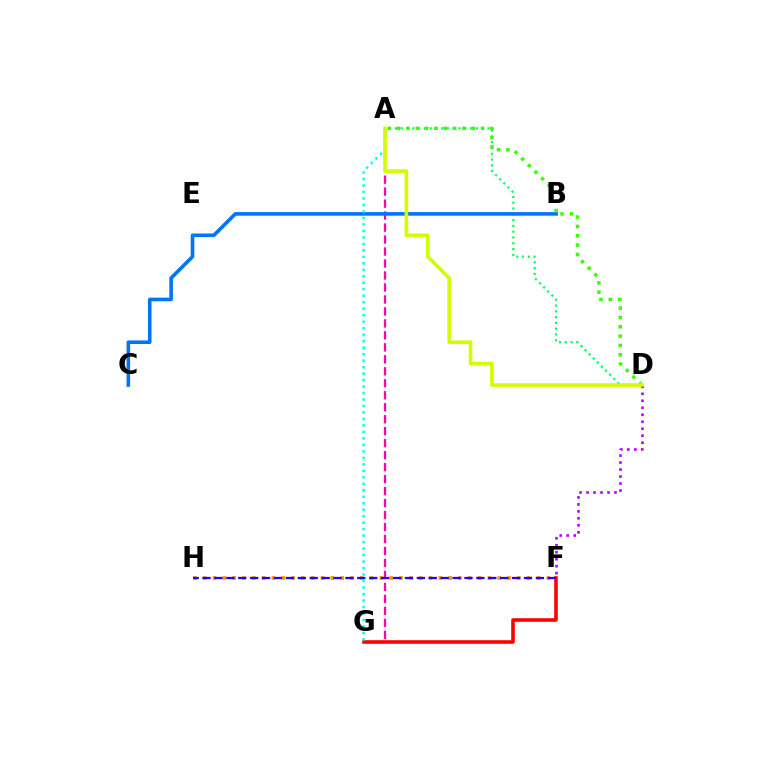{('A', 'G'): [{'color': '#ff00ac', 'line_style': 'dashed', 'thickness': 1.63}, {'color': '#00fff6', 'line_style': 'dotted', 'thickness': 1.76}], ('A', 'D'): [{'color': '#00ff5c', 'line_style': 'dotted', 'thickness': 1.57}, {'color': '#3dff00', 'line_style': 'dotted', 'thickness': 2.53}, {'color': '#d1ff00', 'line_style': 'solid', 'thickness': 2.63}], ('D', 'F'): [{'color': '#b900ff', 'line_style': 'dotted', 'thickness': 1.9}], ('F', 'H'): [{'color': '#ff9400', 'line_style': 'dotted', 'thickness': 2.67}, {'color': '#2500ff', 'line_style': 'dashed', 'thickness': 1.62}], ('B', 'C'): [{'color': '#0074ff', 'line_style': 'solid', 'thickness': 2.59}], ('F', 'G'): [{'color': '#ff0000', 'line_style': 'solid', 'thickness': 2.57}]}